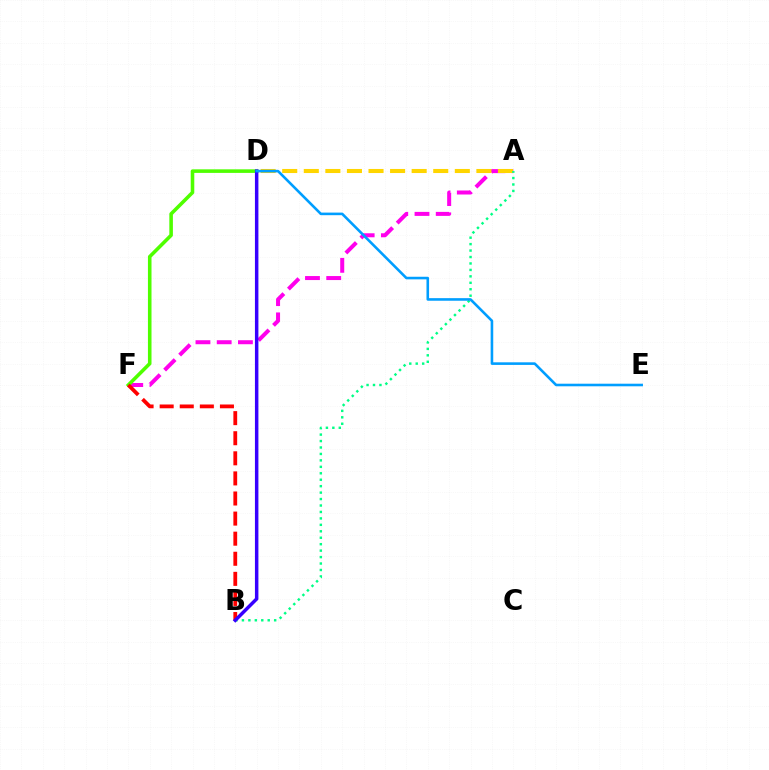{('A', 'F'): [{'color': '#ff00ed', 'line_style': 'dashed', 'thickness': 2.88}], ('D', 'F'): [{'color': '#4fff00', 'line_style': 'solid', 'thickness': 2.57}], ('B', 'F'): [{'color': '#ff0000', 'line_style': 'dashed', 'thickness': 2.73}], ('A', 'D'): [{'color': '#ffd500', 'line_style': 'dashed', 'thickness': 2.93}], ('A', 'B'): [{'color': '#00ff86', 'line_style': 'dotted', 'thickness': 1.75}], ('B', 'D'): [{'color': '#3700ff', 'line_style': 'solid', 'thickness': 2.5}], ('D', 'E'): [{'color': '#009eff', 'line_style': 'solid', 'thickness': 1.87}]}